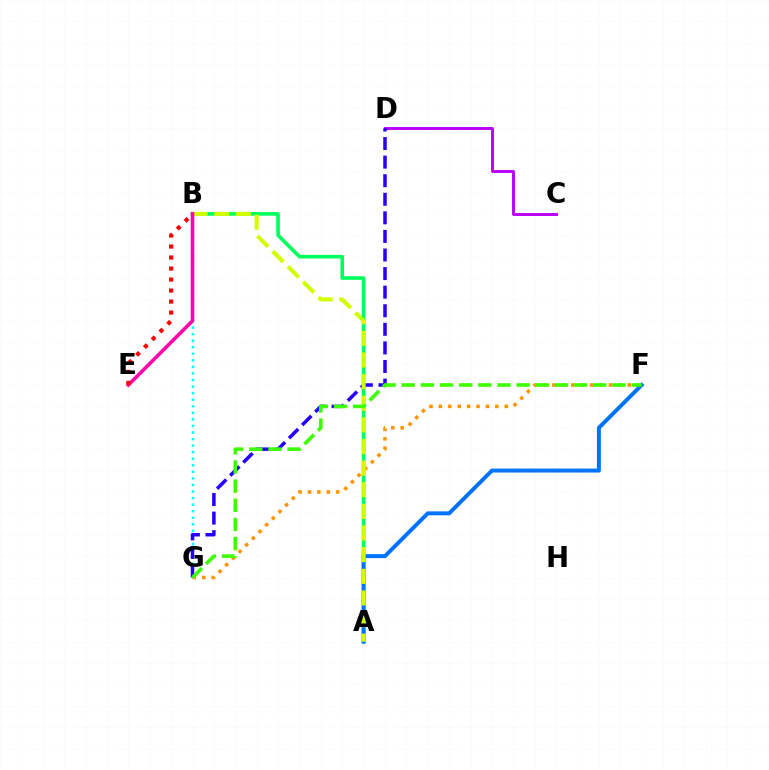{('F', 'G'): [{'color': '#ff9400', 'line_style': 'dotted', 'thickness': 2.56}, {'color': '#3dff00', 'line_style': 'dashed', 'thickness': 2.6}], ('B', 'G'): [{'color': '#00fff6', 'line_style': 'dotted', 'thickness': 1.78}], ('C', 'D'): [{'color': '#b900ff', 'line_style': 'solid', 'thickness': 2.11}], ('A', 'B'): [{'color': '#00ff5c', 'line_style': 'solid', 'thickness': 2.6}, {'color': '#d1ff00', 'line_style': 'dashed', 'thickness': 2.94}], ('D', 'G'): [{'color': '#2500ff', 'line_style': 'dashed', 'thickness': 2.52}], ('A', 'F'): [{'color': '#0074ff', 'line_style': 'solid', 'thickness': 2.85}], ('B', 'E'): [{'color': '#ff00ac', 'line_style': 'solid', 'thickness': 2.59}, {'color': '#ff0000', 'line_style': 'dotted', 'thickness': 2.99}]}